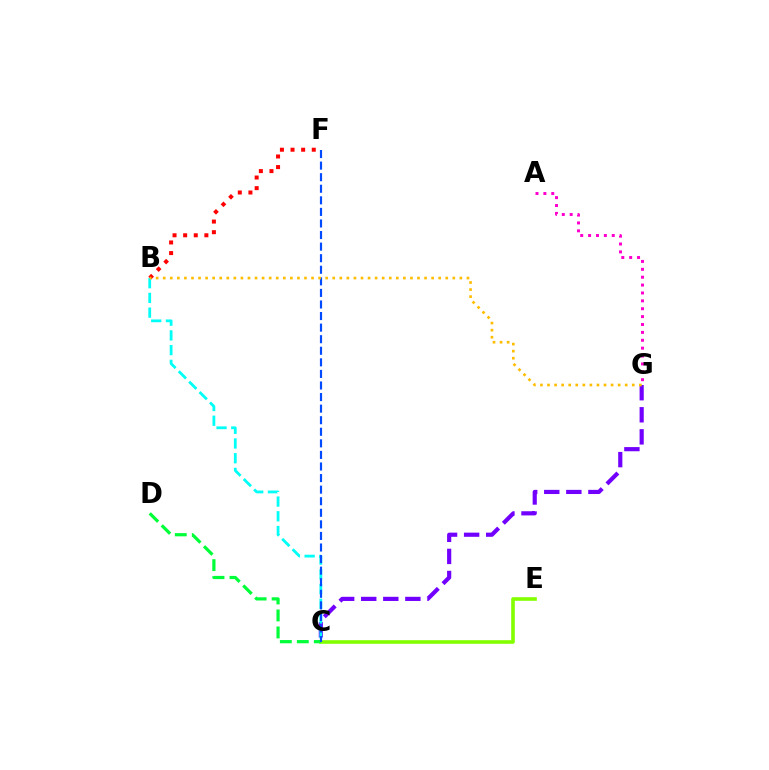{('B', 'F'): [{'color': '#ff0000', 'line_style': 'dotted', 'thickness': 2.88}], ('A', 'G'): [{'color': '#ff00cf', 'line_style': 'dotted', 'thickness': 2.14}], ('C', 'E'): [{'color': '#84ff00', 'line_style': 'solid', 'thickness': 2.61}], ('C', 'G'): [{'color': '#7200ff', 'line_style': 'dashed', 'thickness': 3.0}], ('C', 'D'): [{'color': '#00ff39', 'line_style': 'dashed', 'thickness': 2.31}], ('B', 'C'): [{'color': '#00fff6', 'line_style': 'dashed', 'thickness': 2.0}], ('C', 'F'): [{'color': '#004bff', 'line_style': 'dashed', 'thickness': 1.57}], ('B', 'G'): [{'color': '#ffbd00', 'line_style': 'dotted', 'thickness': 1.92}]}